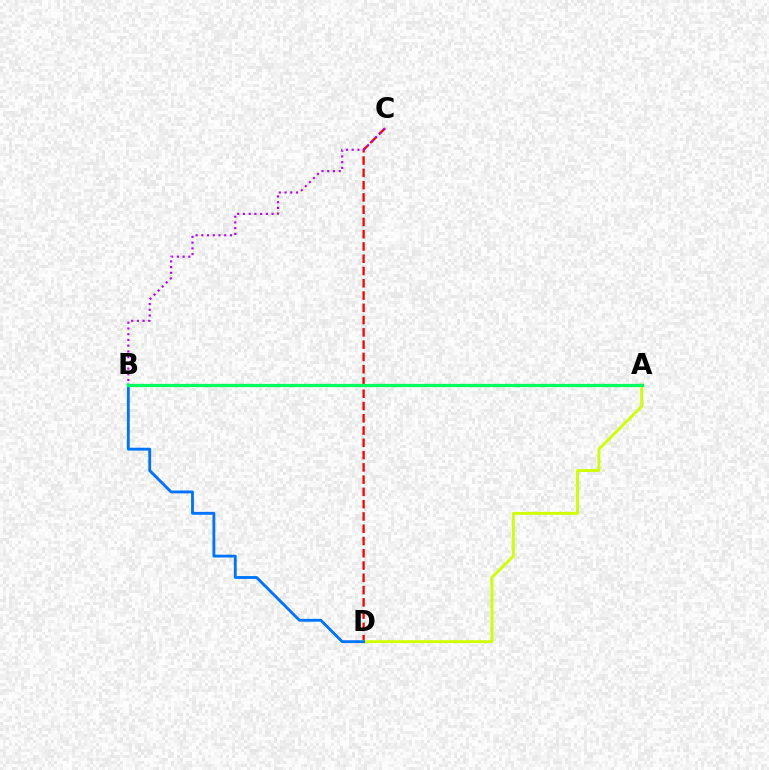{('C', 'D'): [{'color': '#ff0000', 'line_style': 'dashed', 'thickness': 1.67}], ('A', 'D'): [{'color': '#d1ff00', 'line_style': 'solid', 'thickness': 2.1}], ('B', 'C'): [{'color': '#b900ff', 'line_style': 'dotted', 'thickness': 1.56}], ('B', 'D'): [{'color': '#0074ff', 'line_style': 'solid', 'thickness': 2.05}], ('A', 'B'): [{'color': '#00ff5c', 'line_style': 'solid', 'thickness': 2.34}]}